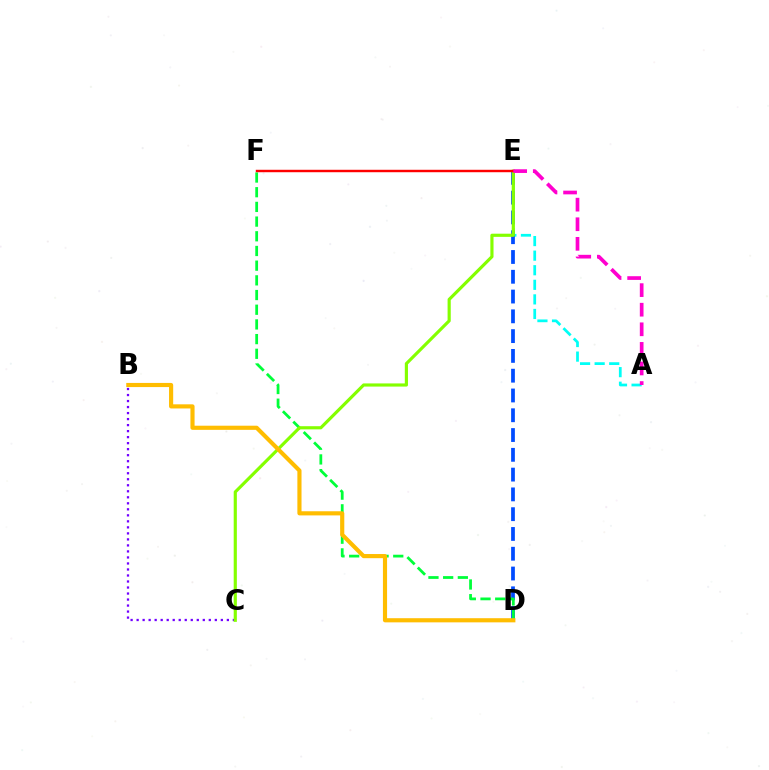{('A', 'E'): [{'color': '#00fff6', 'line_style': 'dashed', 'thickness': 1.98}, {'color': '#ff00cf', 'line_style': 'dashed', 'thickness': 2.66}], ('B', 'C'): [{'color': '#7200ff', 'line_style': 'dotted', 'thickness': 1.63}], ('D', 'E'): [{'color': '#004bff', 'line_style': 'dashed', 'thickness': 2.69}], ('D', 'F'): [{'color': '#00ff39', 'line_style': 'dashed', 'thickness': 2.0}], ('C', 'E'): [{'color': '#84ff00', 'line_style': 'solid', 'thickness': 2.27}], ('B', 'D'): [{'color': '#ffbd00', 'line_style': 'solid', 'thickness': 2.98}], ('E', 'F'): [{'color': '#ff0000', 'line_style': 'solid', 'thickness': 1.76}]}